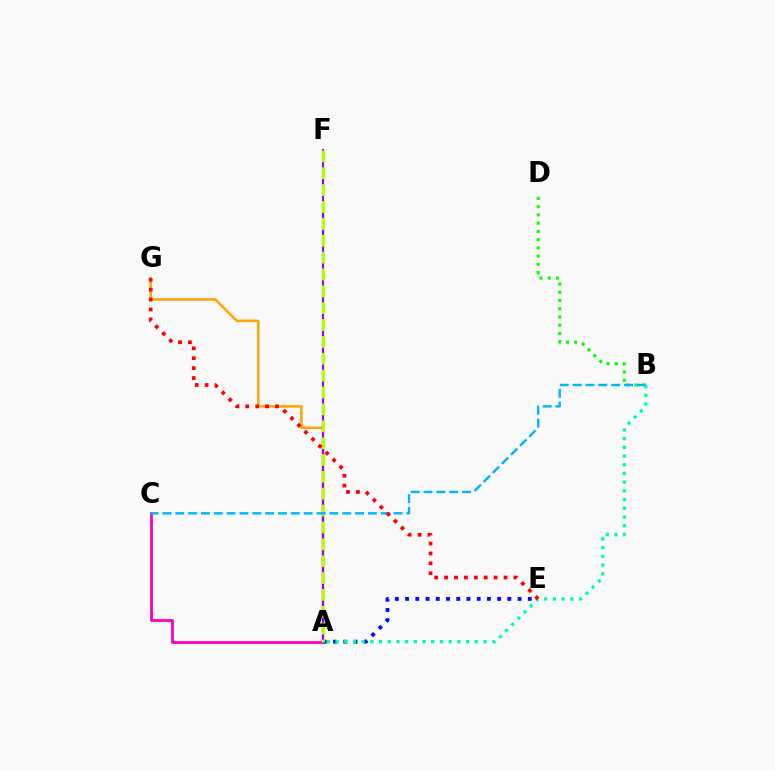{('A', 'C'): [{'color': '#ff00bd', 'line_style': 'solid', 'thickness': 2.04}], ('A', 'G'): [{'color': '#ffa500', 'line_style': 'solid', 'thickness': 1.82}], ('A', 'E'): [{'color': '#0010ff', 'line_style': 'dotted', 'thickness': 2.78}], ('A', 'F'): [{'color': '#9b00ff', 'line_style': 'solid', 'thickness': 1.56}, {'color': '#b3ff00', 'line_style': 'dashed', 'thickness': 2.29}], ('B', 'D'): [{'color': '#08ff00', 'line_style': 'dotted', 'thickness': 2.24}], ('B', 'C'): [{'color': '#00b5ff', 'line_style': 'dashed', 'thickness': 1.74}], ('A', 'B'): [{'color': '#00ff9d', 'line_style': 'dotted', 'thickness': 2.36}], ('E', 'G'): [{'color': '#ff0000', 'line_style': 'dotted', 'thickness': 2.69}]}